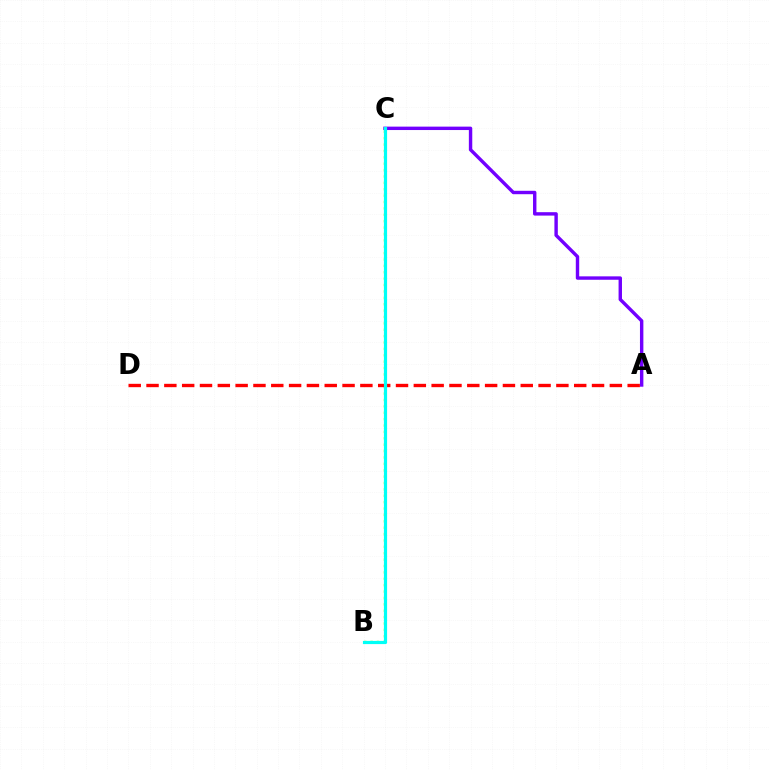{('B', 'C'): [{'color': '#84ff00', 'line_style': 'dotted', 'thickness': 1.74}, {'color': '#00fff6', 'line_style': 'solid', 'thickness': 2.29}], ('A', 'D'): [{'color': '#ff0000', 'line_style': 'dashed', 'thickness': 2.42}], ('A', 'C'): [{'color': '#7200ff', 'line_style': 'solid', 'thickness': 2.45}]}